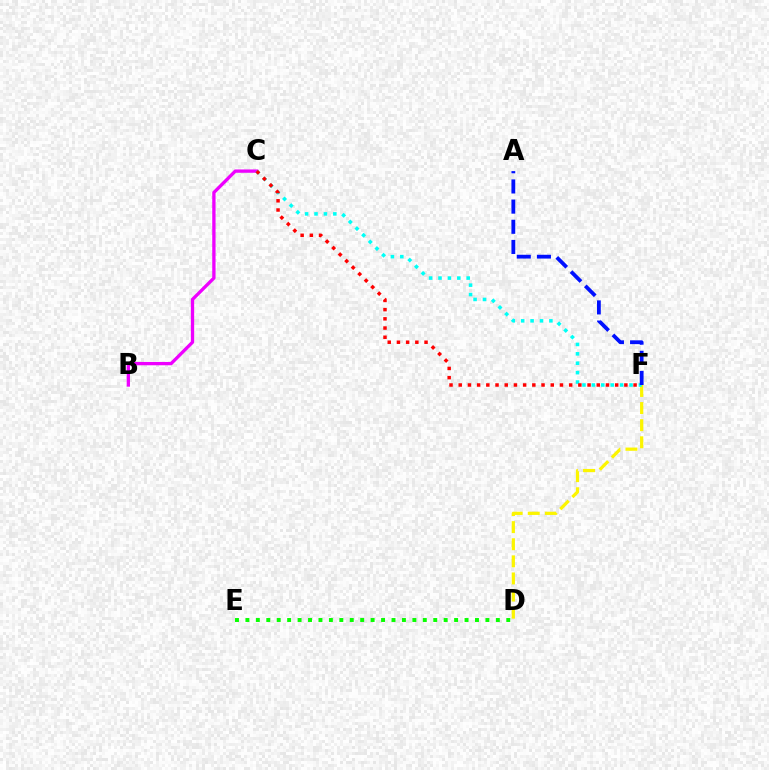{('B', 'C'): [{'color': '#ee00ff', 'line_style': 'solid', 'thickness': 2.38}], ('D', 'F'): [{'color': '#fcf500', 'line_style': 'dashed', 'thickness': 2.32}], ('C', 'F'): [{'color': '#00fff6', 'line_style': 'dotted', 'thickness': 2.56}, {'color': '#ff0000', 'line_style': 'dotted', 'thickness': 2.5}], ('A', 'F'): [{'color': '#0010ff', 'line_style': 'dashed', 'thickness': 2.74}], ('D', 'E'): [{'color': '#08ff00', 'line_style': 'dotted', 'thickness': 2.84}]}